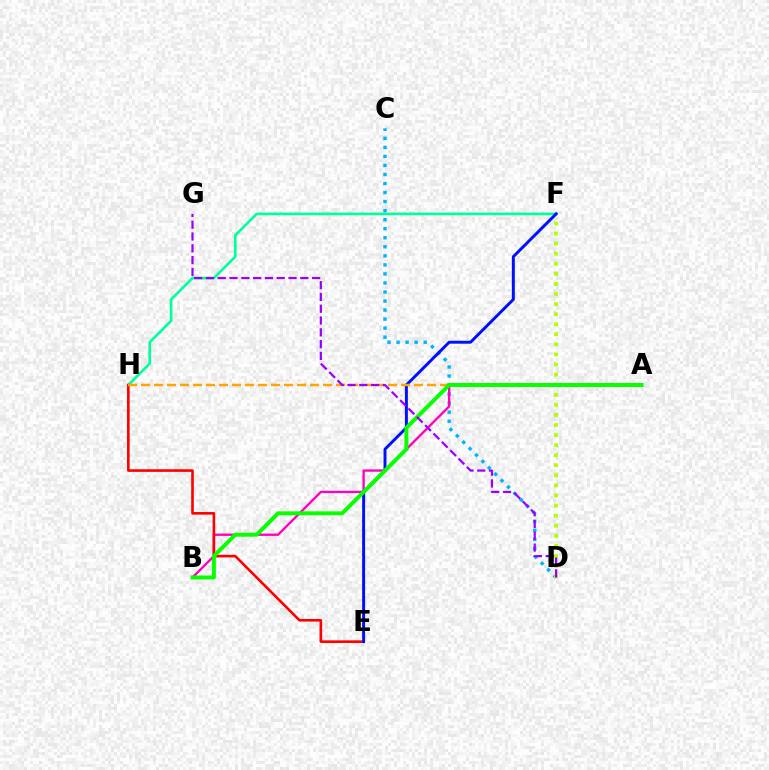{('F', 'H'): [{'color': '#00ff9d', 'line_style': 'solid', 'thickness': 1.9}], ('C', 'D'): [{'color': '#00b5ff', 'line_style': 'dotted', 'thickness': 2.46}], ('A', 'B'): [{'color': '#ff00bd', 'line_style': 'solid', 'thickness': 1.68}, {'color': '#08ff00', 'line_style': 'solid', 'thickness': 2.86}], ('E', 'H'): [{'color': '#ff0000', 'line_style': 'solid', 'thickness': 1.89}], ('D', 'F'): [{'color': '#b3ff00', 'line_style': 'dotted', 'thickness': 2.74}], ('E', 'F'): [{'color': '#0010ff', 'line_style': 'solid', 'thickness': 2.13}], ('A', 'H'): [{'color': '#ffa500', 'line_style': 'dashed', 'thickness': 1.77}], ('D', 'G'): [{'color': '#9b00ff', 'line_style': 'dashed', 'thickness': 1.6}]}